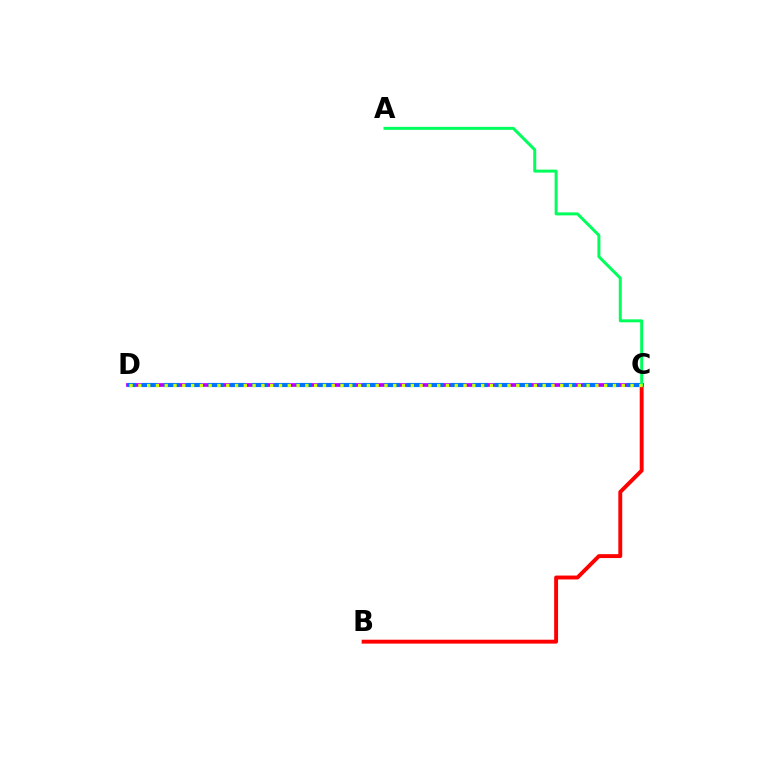{('B', 'C'): [{'color': '#ff0000', 'line_style': 'solid', 'thickness': 2.81}], ('C', 'D'): [{'color': '#b900ff', 'line_style': 'solid', 'thickness': 2.7}, {'color': '#0074ff', 'line_style': 'dashed', 'thickness': 2.99}, {'color': '#d1ff00', 'line_style': 'dotted', 'thickness': 2.39}], ('A', 'C'): [{'color': '#00ff5c', 'line_style': 'solid', 'thickness': 2.15}]}